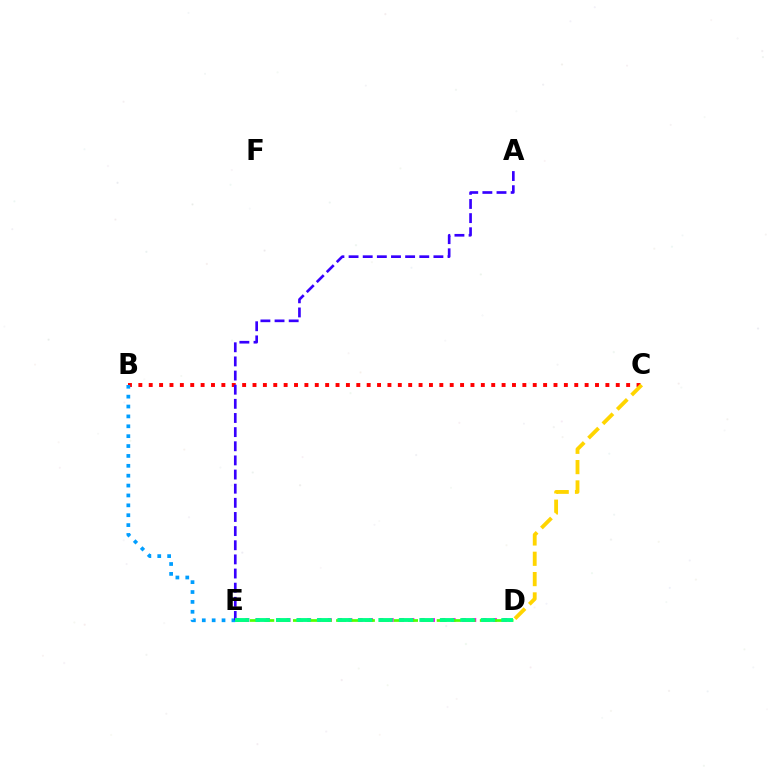{('D', 'E'): [{'color': '#ff00ed', 'line_style': 'dotted', 'thickness': 2.8}, {'color': '#4fff00', 'line_style': 'dashed', 'thickness': 1.95}, {'color': '#00ff86', 'line_style': 'dashed', 'thickness': 2.78}], ('B', 'C'): [{'color': '#ff0000', 'line_style': 'dotted', 'thickness': 2.82}], ('B', 'E'): [{'color': '#009eff', 'line_style': 'dotted', 'thickness': 2.68}], ('A', 'E'): [{'color': '#3700ff', 'line_style': 'dashed', 'thickness': 1.92}], ('C', 'D'): [{'color': '#ffd500', 'line_style': 'dashed', 'thickness': 2.76}]}